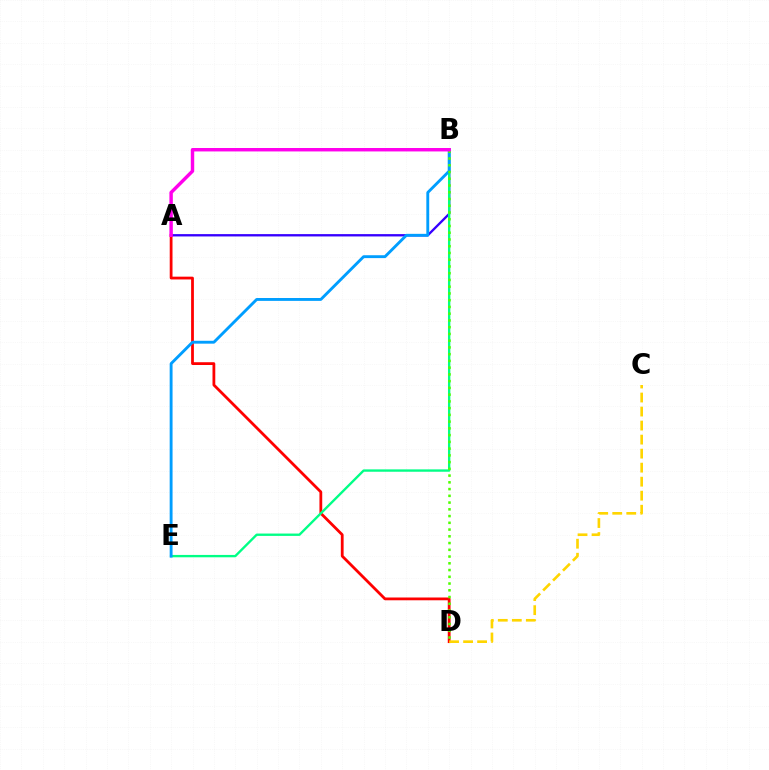{('A', 'B'): [{'color': '#3700ff', 'line_style': 'solid', 'thickness': 1.68}, {'color': '#ff00ed', 'line_style': 'solid', 'thickness': 2.48}], ('A', 'D'): [{'color': '#ff0000', 'line_style': 'solid', 'thickness': 2.01}], ('B', 'E'): [{'color': '#00ff86', 'line_style': 'solid', 'thickness': 1.7}, {'color': '#009eff', 'line_style': 'solid', 'thickness': 2.07}], ('C', 'D'): [{'color': '#ffd500', 'line_style': 'dashed', 'thickness': 1.91}], ('B', 'D'): [{'color': '#4fff00', 'line_style': 'dotted', 'thickness': 1.83}]}